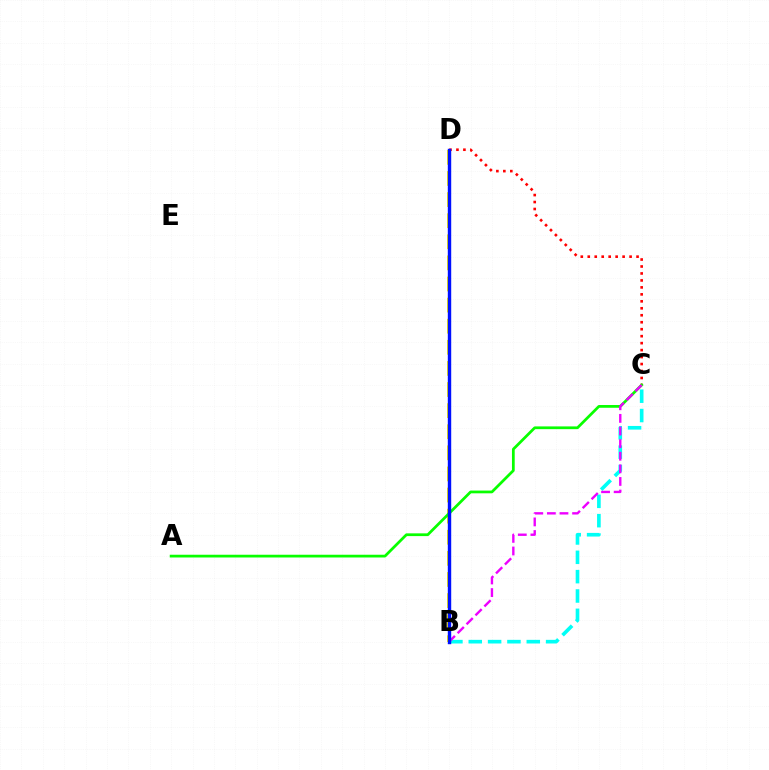{('B', 'C'): [{'color': '#00fff6', 'line_style': 'dashed', 'thickness': 2.63}, {'color': '#ee00ff', 'line_style': 'dashed', 'thickness': 1.71}], ('B', 'D'): [{'color': '#fcf500', 'line_style': 'dashed', 'thickness': 2.87}, {'color': '#0010ff', 'line_style': 'solid', 'thickness': 2.46}], ('C', 'D'): [{'color': '#ff0000', 'line_style': 'dotted', 'thickness': 1.89}], ('A', 'C'): [{'color': '#08ff00', 'line_style': 'solid', 'thickness': 1.98}]}